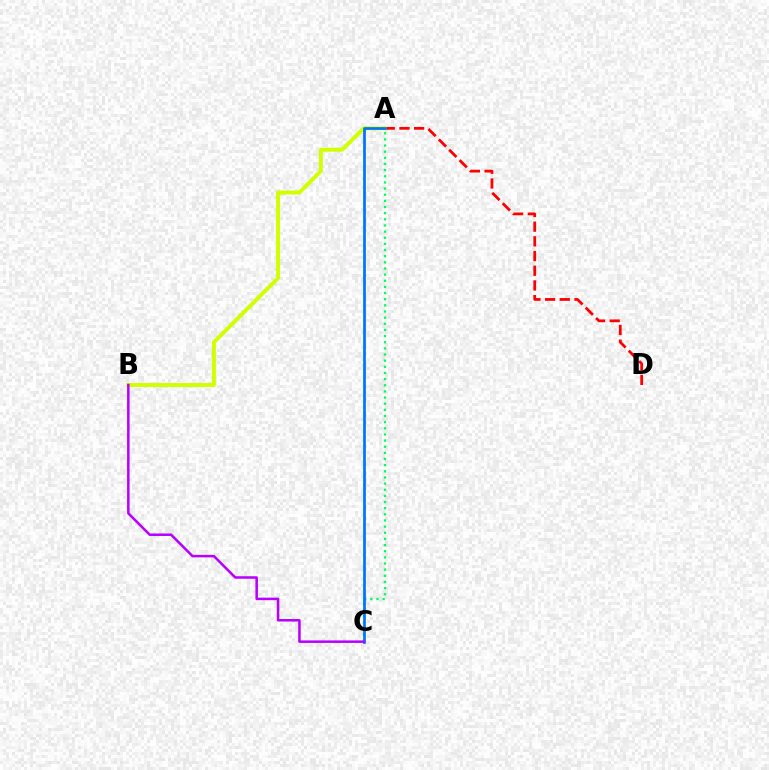{('A', 'C'): [{'color': '#00ff5c', 'line_style': 'dotted', 'thickness': 1.67}, {'color': '#0074ff', 'line_style': 'solid', 'thickness': 1.97}], ('A', 'D'): [{'color': '#ff0000', 'line_style': 'dashed', 'thickness': 2.0}], ('A', 'B'): [{'color': '#d1ff00', 'line_style': 'solid', 'thickness': 2.84}], ('B', 'C'): [{'color': '#b900ff', 'line_style': 'solid', 'thickness': 1.82}]}